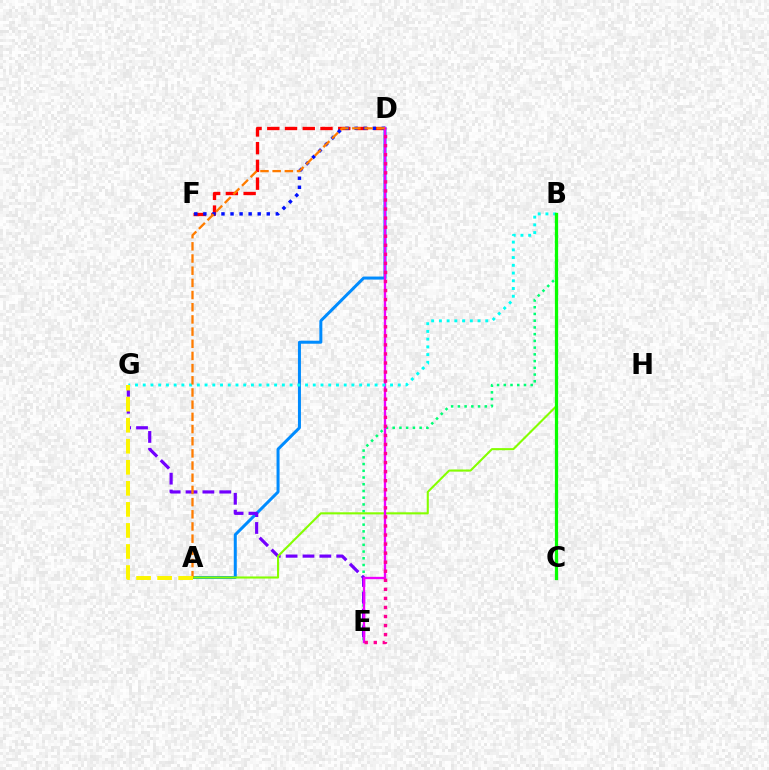{('B', 'E'): [{'color': '#00ff74', 'line_style': 'dotted', 'thickness': 1.83}], ('A', 'D'): [{'color': '#008cff', 'line_style': 'solid', 'thickness': 2.17}, {'color': '#ff7c00', 'line_style': 'dashed', 'thickness': 1.65}], ('D', 'F'): [{'color': '#ff0000', 'line_style': 'dashed', 'thickness': 2.41}, {'color': '#0010ff', 'line_style': 'dotted', 'thickness': 2.46}], ('E', 'G'): [{'color': '#7200ff', 'line_style': 'dashed', 'thickness': 2.29}], ('A', 'B'): [{'color': '#84ff00', 'line_style': 'solid', 'thickness': 1.51}], ('D', 'E'): [{'color': '#ee00ff', 'line_style': 'solid', 'thickness': 1.68}, {'color': '#ff0094', 'line_style': 'dotted', 'thickness': 2.46}], ('B', 'G'): [{'color': '#00fff6', 'line_style': 'dotted', 'thickness': 2.1}], ('A', 'G'): [{'color': '#fcf500', 'line_style': 'dashed', 'thickness': 2.86}], ('B', 'C'): [{'color': '#08ff00', 'line_style': 'solid', 'thickness': 2.33}]}